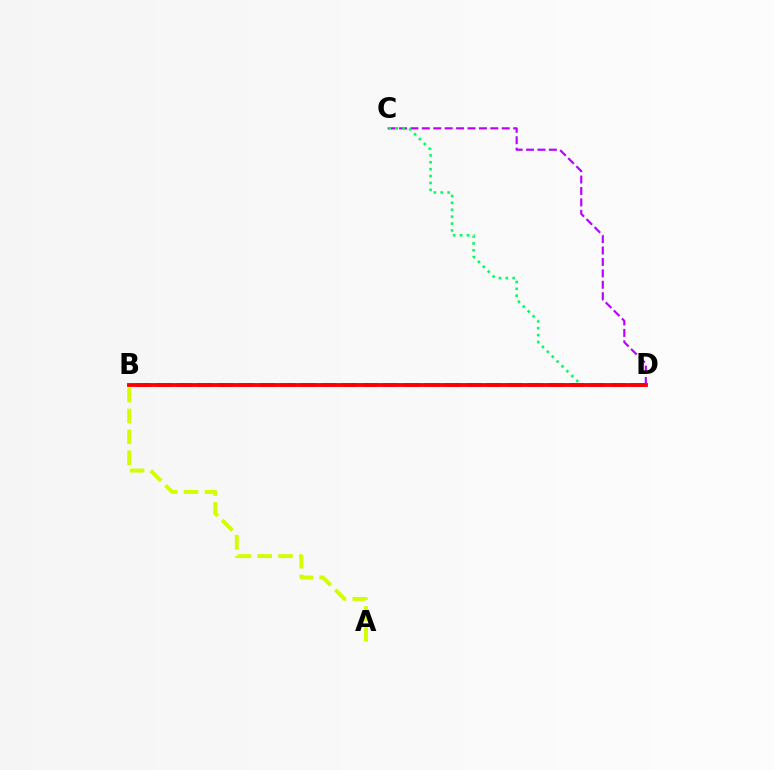{('A', 'B'): [{'color': '#d1ff00', 'line_style': 'dashed', 'thickness': 2.84}], ('C', 'D'): [{'color': '#b900ff', 'line_style': 'dashed', 'thickness': 1.55}, {'color': '#00ff5c', 'line_style': 'dotted', 'thickness': 1.87}], ('B', 'D'): [{'color': '#0074ff', 'line_style': 'dashed', 'thickness': 2.81}, {'color': '#ff0000', 'line_style': 'solid', 'thickness': 2.78}]}